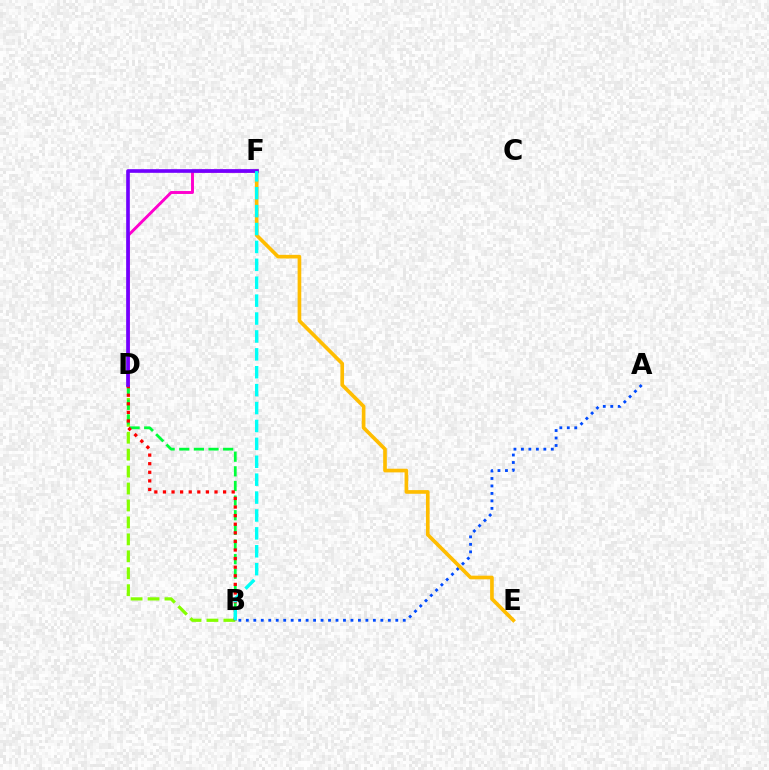{('B', 'D'): [{'color': '#84ff00', 'line_style': 'dashed', 'thickness': 2.3}, {'color': '#00ff39', 'line_style': 'dashed', 'thickness': 1.99}, {'color': '#ff0000', 'line_style': 'dotted', 'thickness': 2.33}], ('A', 'B'): [{'color': '#004bff', 'line_style': 'dotted', 'thickness': 2.03}], ('E', 'F'): [{'color': '#ffbd00', 'line_style': 'solid', 'thickness': 2.63}], ('D', 'F'): [{'color': '#ff00cf', 'line_style': 'solid', 'thickness': 2.1}, {'color': '#7200ff', 'line_style': 'solid', 'thickness': 2.63}], ('B', 'F'): [{'color': '#00fff6', 'line_style': 'dashed', 'thickness': 2.43}]}